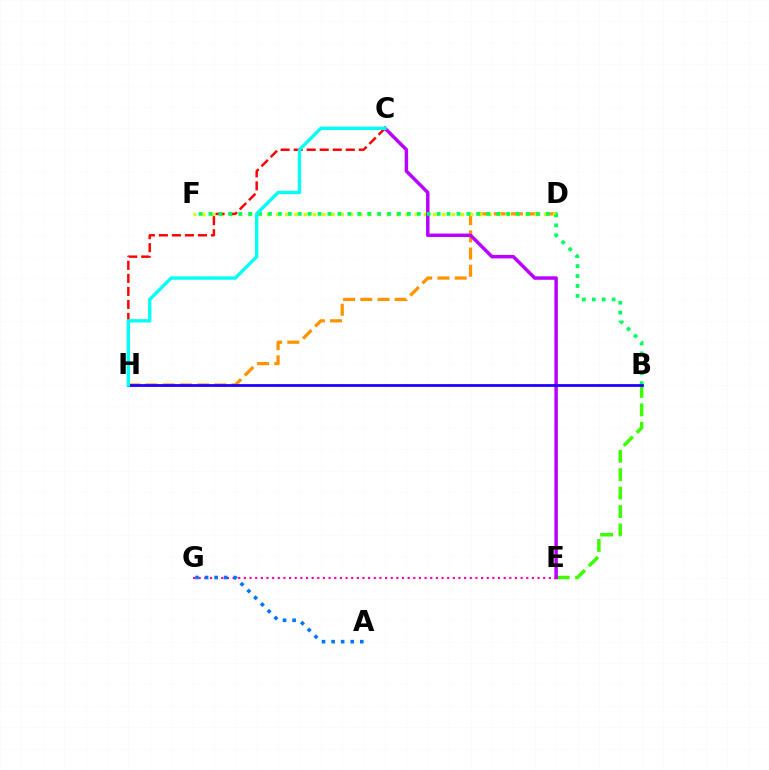{('D', 'H'): [{'color': '#ff9400', 'line_style': 'dashed', 'thickness': 2.34}], ('D', 'F'): [{'color': '#d1ff00', 'line_style': 'dotted', 'thickness': 2.51}], ('B', 'E'): [{'color': '#3dff00', 'line_style': 'dashed', 'thickness': 2.5}], ('E', 'G'): [{'color': '#ff00ac', 'line_style': 'dotted', 'thickness': 1.53}], ('C', 'H'): [{'color': '#ff0000', 'line_style': 'dashed', 'thickness': 1.77}, {'color': '#00fff6', 'line_style': 'solid', 'thickness': 2.42}], ('A', 'G'): [{'color': '#0074ff', 'line_style': 'dotted', 'thickness': 2.6}], ('C', 'E'): [{'color': '#b900ff', 'line_style': 'solid', 'thickness': 2.5}], ('B', 'F'): [{'color': '#00ff5c', 'line_style': 'dotted', 'thickness': 2.7}], ('B', 'H'): [{'color': '#2500ff', 'line_style': 'solid', 'thickness': 2.02}]}